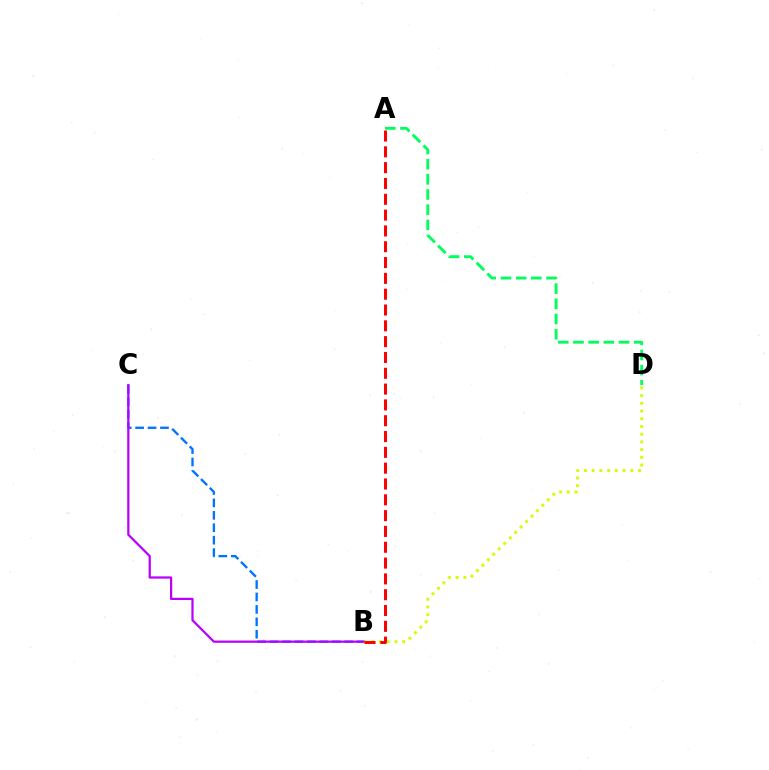{('A', 'D'): [{'color': '#00ff5c', 'line_style': 'dashed', 'thickness': 2.06}], ('B', 'C'): [{'color': '#0074ff', 'line_style': 'dashed', 'thickness': 1.69}, {'color': '#b900ff', 'line_style': 'solid', 'thickness': 1.61}], ('B', 'D'): [{'color': '#d1ff00', 'line_style': 'dotted', 'thickness': 2.1}], ('A', 'B'): [{'color': '#ff0000', 'line_style': 'dashed', 'thickness': 2.15}]}